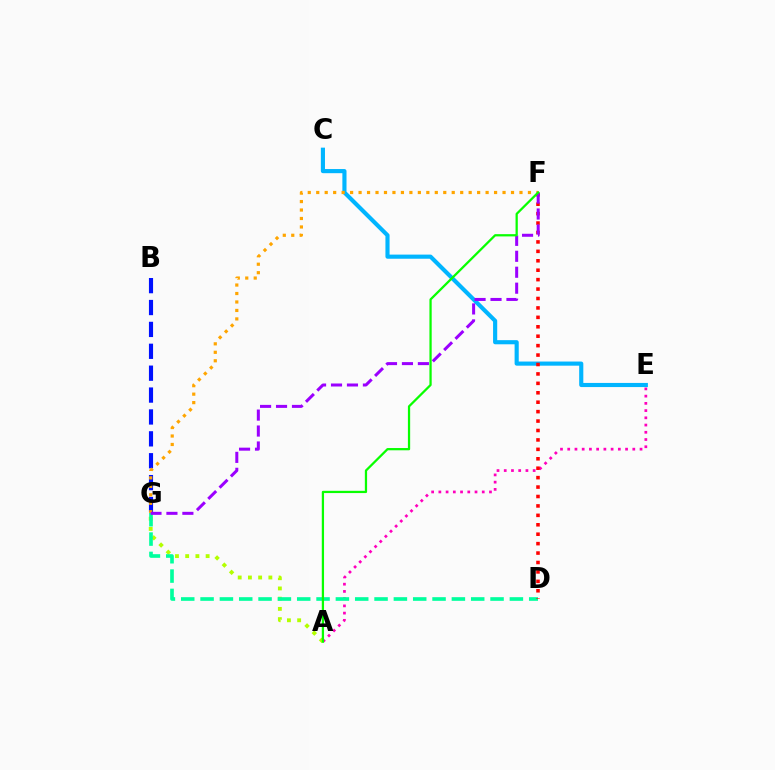{('B', 'G'): [{'color': '#0010ff', 'line_style': 'dashed', 'thickness': 2.97}], ('A', 'G'): [{'color': '#b3ff00', 'line_style': 'dotted', 'thickness': 2.78}], ('A', 'E'): [{'color': '#ff00bd', 'line_style': 'dotted', 'thickness': 1.96}], ('C', 'E'): [{'color': '#00b5ff', 'line_style': 'solid', 'thickness': 2.98}], ('F', 'G'): [{'color': '#ffa500', 'line_style': 'dotted', 'thickness': 2.3}, {'color': '#9b00ff', 'line_style': 'dashed', 'thickness': 2.17}], ('D', 'G'): [{'color': '#00ff9d', 'line_style': 'dashed', 'thickness': 2.63}], ('D', 'F'): [{'color': '#ff0000', 'line_style': 'dotted', 'thickness': 2.56}], ('A', 'F'): [{'color': '#08ff00', 'line_style': 'solid', 'thickness': 1.62}]}